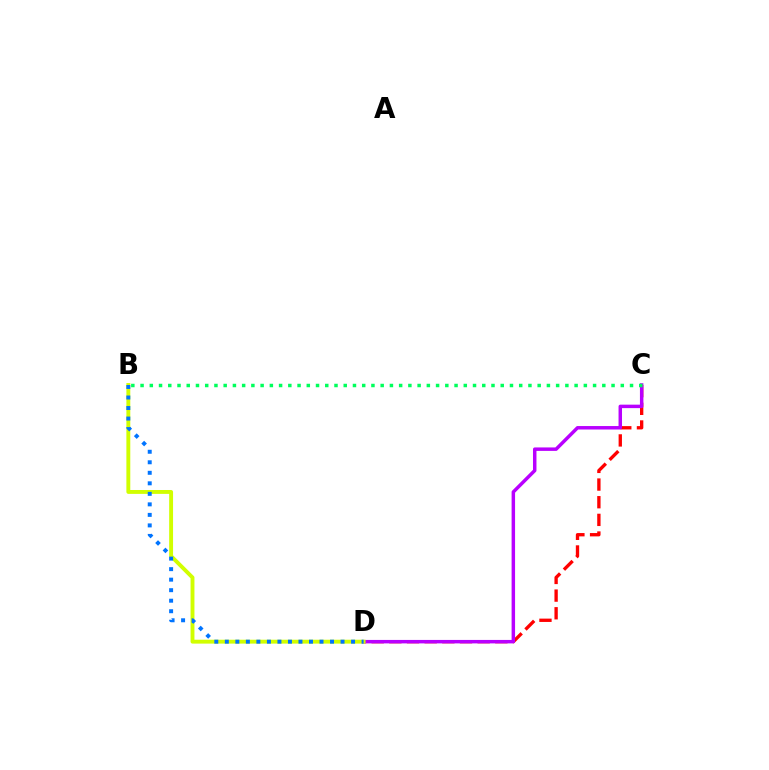{('C', 'D'): [{'color': '#ff0000', 'line_style': 'dashed', 'thickness': 2.4}, {'color': '#b900ff', 'line_style': 'solid', 'thickness': 2.5}], ('B', 'D'): [{'color': '#d1ff00', 'line_style': 'solid', 'thickness': 2.8}, {'color': '#0074ff', 'line_style': 'dotted', 'thickness': 2.86}], ('B', 'C'): [{'color': '#00ff5c', 'line_style': 'dotted', 'thickness': 2.51}]}